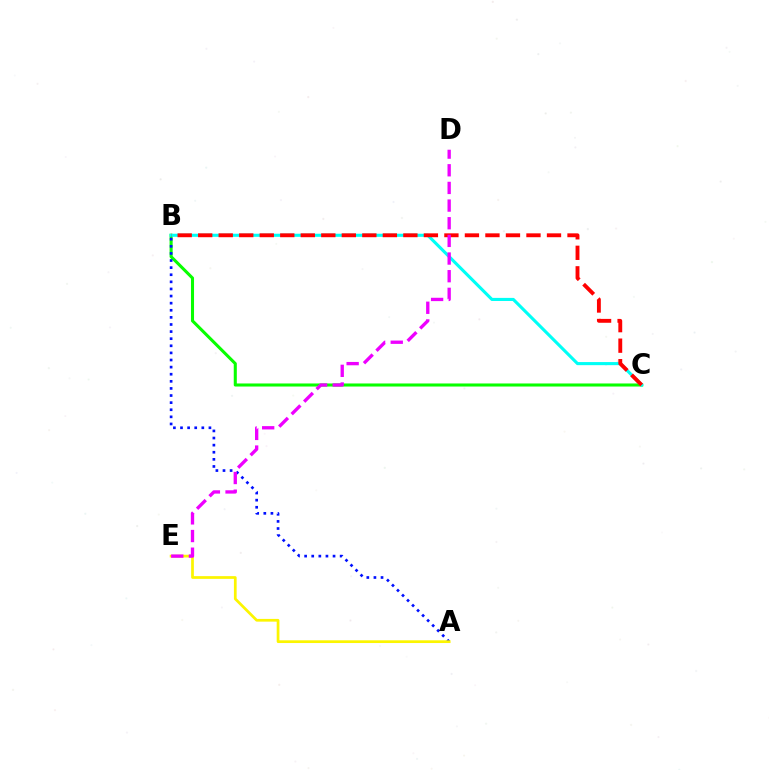{('B', 'C'): [{'color': '#08ff00', 'line_style': 'solid', 'thickness': 2.21}, {'color': '#00fff6', 'line_style': 'solid', 'thickness': 2.23}, {'color': '#ff0000', 'line_style': 'dashed', 'thickness': 2.79}], ('A', 'B'): [{'color': '#0010ff', 'line_style': 'dotted', 'thickness': 1.93}], ('A', 'E'): [{'color': '#fcf500', 'line_style': 'solid', 'thickness': 1.96}], ('D', 'E'): [{'color': '#ee00ff', 'line_style': 'dashed', 'thickness': 2.4}]}